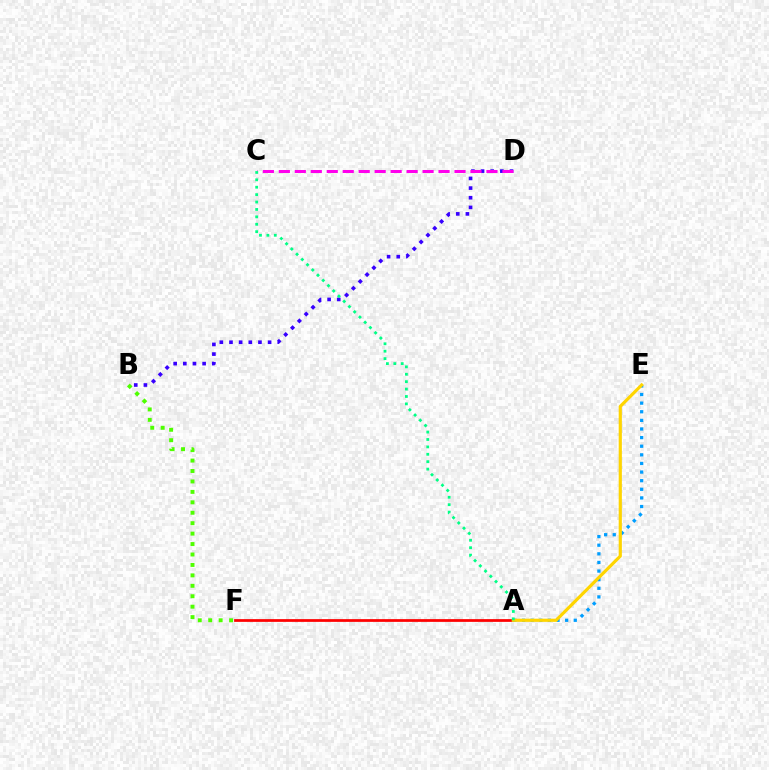{('B', 'D'): [{'color': '#3700ff', 'line_style': 'dotted', 'thickness': 2.62}], ('A', 'F'): [{'color': '#ff0000', 'line_style': 'solid', 'thickness': 1.97}], ('C', 'D'): [{'color': '#ff00ed', 'line_style': 'dashed', 'thickness': 2.17}], ('B', 'F'): [{'color': '#4fff00', 'line_style': 'dotted', 'thickness': 2.84}], ('A', 'E'): [{'color': '#009eff', 'line_style': 'dotted', 'thickness': 2.34}, {'color': '#ffd500', 'line_style': 'solid', 'thickness': 2.28}], ('A', 'C'): [{'color': '#00ff86', 'line_style': 'dotted', 'thickness': 2.01}]}